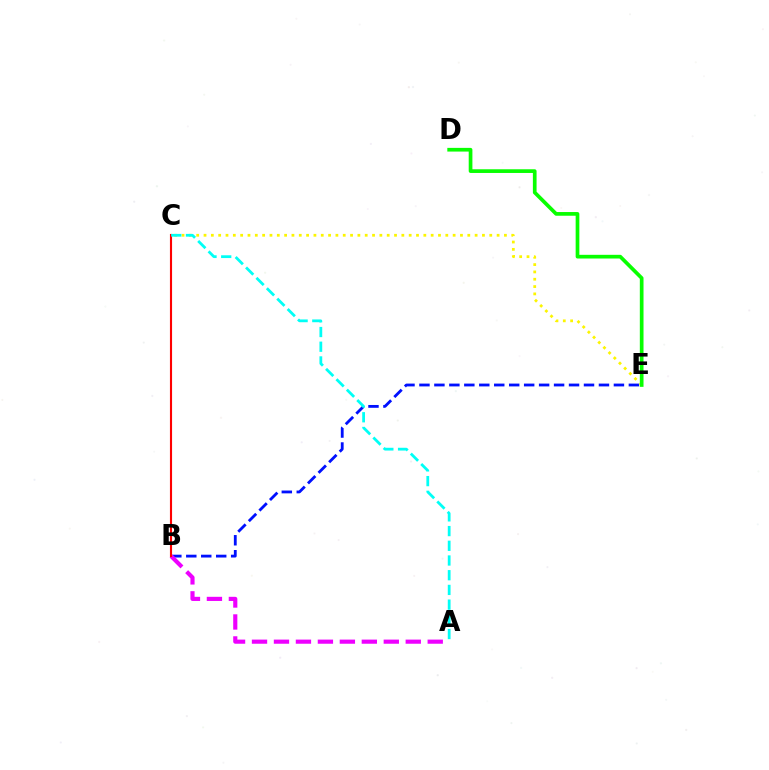{('B', 'E'): [{'color': '#0010ff', 'line_style': 'dashed', 'thickness': 2.03}], ('C', 'E'): [{'color': '#fcf500', 'line_style': 'dotted', 'thickness': 1.99}], ('A', 'B'): [{'color': '#ee00ff', 'line_style': 'dashed', 'thickness': 2.98}], ('B', 'C'): [{'color': '#ff0000', 'line_style': 'solid', 'thickness': 1.53}], ('A', 'C'): [{'color': '#00fff6', 'line_style': 'dashed', 'thickness': 2.0}], ('D', 'E'): [{'color': '#08ff00', 'line_style': 'solid', 'thickness': 2.66}]}